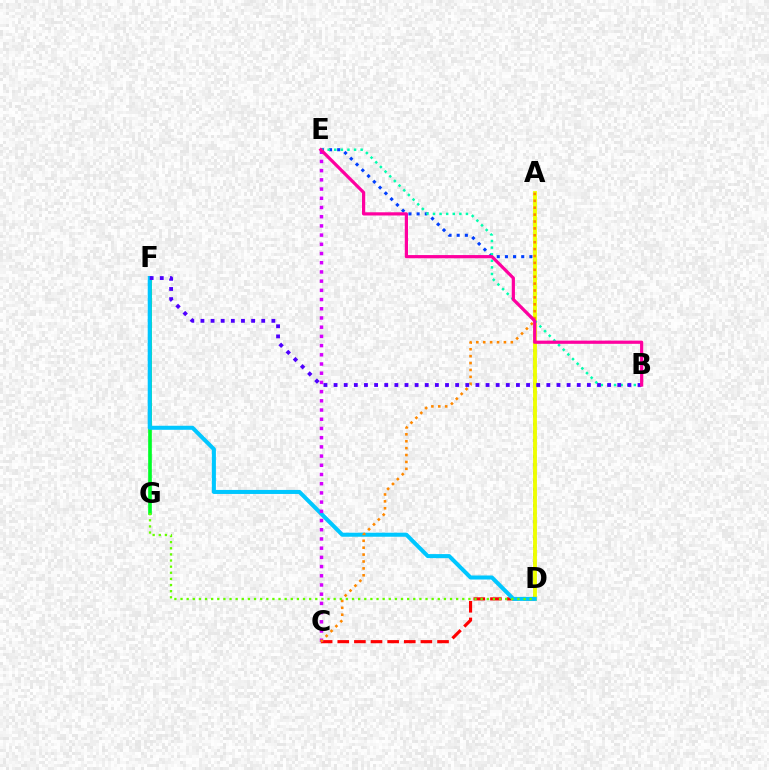{('D', 'E'): [{'color': '#003fff', 'line_style': 'dotted', 'thickness': 2.22}], ('F', 'G'): [{'color': '#00ff27', 'line_style': 'solid', 'thickness': 2.62}], ('A', 'D'): [{'color': '#eeff00', 'line_style': 'solid', 'thickness': 2.77}], ('C', 'D'): [{'color': '#ff0000', 'line_style': 'dashed', 'thickness': 2.26}], ('B', 'E'): [{'color': '#00ffaf', 'line_style': 'dotted', 'thickness': 1.79}, {'color': '#ff00a0', 'line_style': 'solid', 'thickness': 2.31}], ('D', 'F'): [{'color': '#00c7ff', 'line_style': 'solid', 'thickness': 2.9}], ('C', 'E'): [{'color': '#d600ff', 'line_style': 'dotted', 'thickness': 2.5}], ('A', 'C'): [{'color': '#ff8800', 'line_style': 'dotted', 'thickness': 1.87}], ('B', 'F'): [{'color': '#4f00ff', 'line_style': 'dotted', 'thickness': 2.75}], ('D', 'G'): [{'color': '#66ff00', 'line_style': 'dotted', 'thickness': 1.66}]}